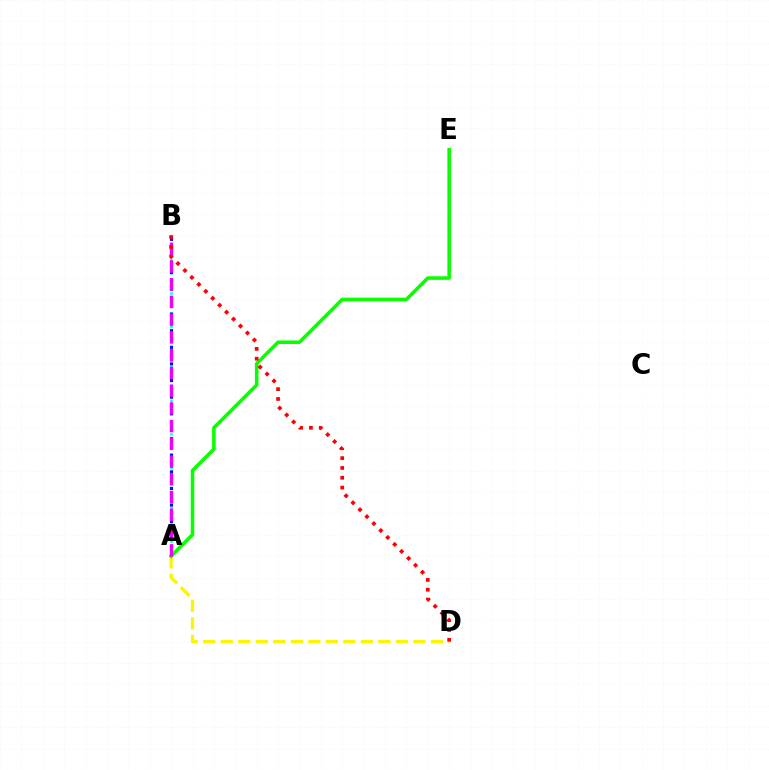{('A', 'B'): [{'color': '#00fff6', 'line_style': 'dotted', 'thickness': 1.82}, {'color': '#0010ff', 'line_style': 'dotted', 'thickness': 2.26}, {'color': '#ee00ff', 'line_style': 'dashed', 'thickness': 2.41}], ('A', 'D'): [{'color': '#fcf500', 'line_style': 'dashed', 'thickness': 2.38}], ('A', 'E'): [{'color': '#08ff00', 'line_style': 'solid', 'thickness': 2.55}], ('B', 'D'): [{'color': '#ff0000', 'line_style': 'dotted', 'thickness': 2.67}]}